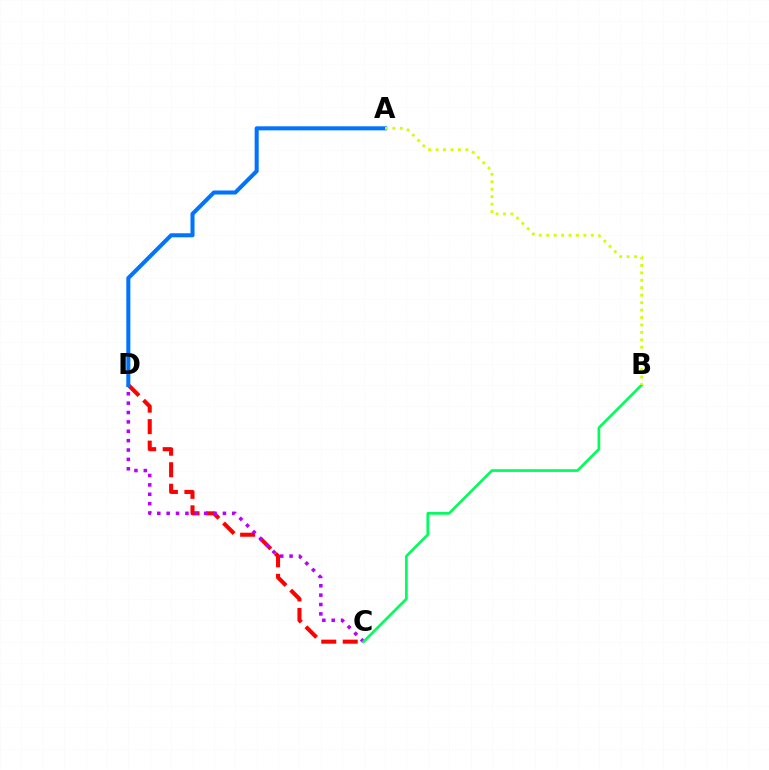{('C', 'D'): [{'color': '#ff0000', 'line_style': 'dashed', 'thickness': 2.92}, {'color': '#b900ff', 'line_style': 'dotted', 'thickness': 2.55}], ('A', 'D'): [{'color': '#0074ff', 'line_style': 'solid', 'thickness': 2.91}], ('B', 'C'): [{'color': '#00ff5c', 'line_style': 'solid', 'thickness': 1.95}], ('A', 'B'): [{'color': '#d1ff00', 'line_style': 'dotted', 'thickness': 2.02}]}